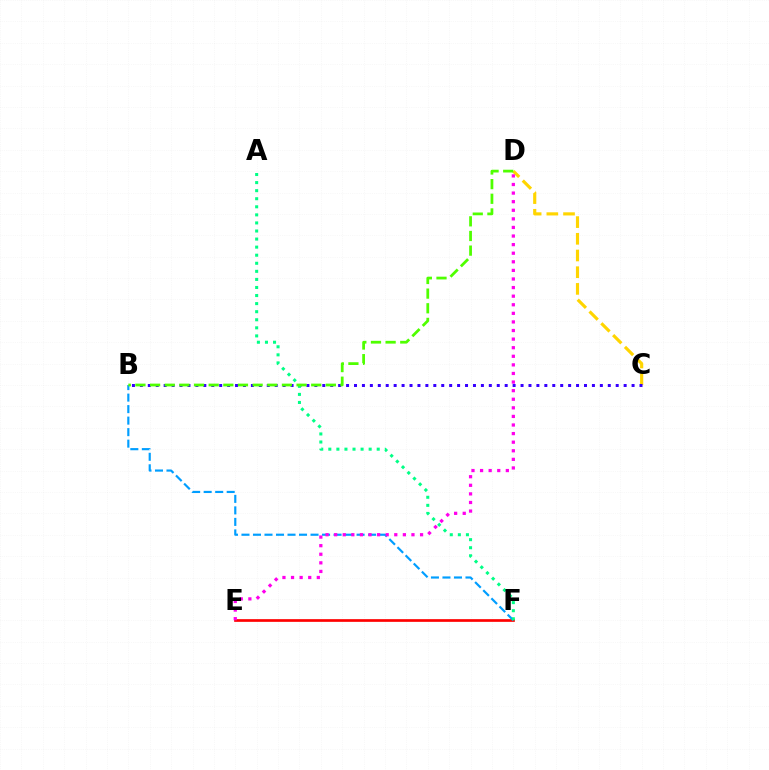{('E', 'F'): [{'color': '#ff0000', 'line_style': 'solid', 'thickness': 1.94}], ('C', 'D'): [{'color': '#ffd500', 'line_style': 'dashed', 'thickness': 2.27}], ('B', 'F'): [{'color': '#009eff', 'line_style': 'dashed', 'thickness': 1.56}], ('D', 'E'): [{'color': '#ff00ed', 'line_style': 'dotted', 'thickness': 2.33}], ('B', 'C'): [{'color': '#3700ff', 'line_style': 'dotted', 'thickness': 2.15}], ('A', 'F'): [{'color': '#00ff86', 'line_style': 'dotted', 'thickness': 2.19}], ('B', 'D'): [{'color': '#4fff00', 'line_style': 'dashed', 'thickness': 1.99}]}